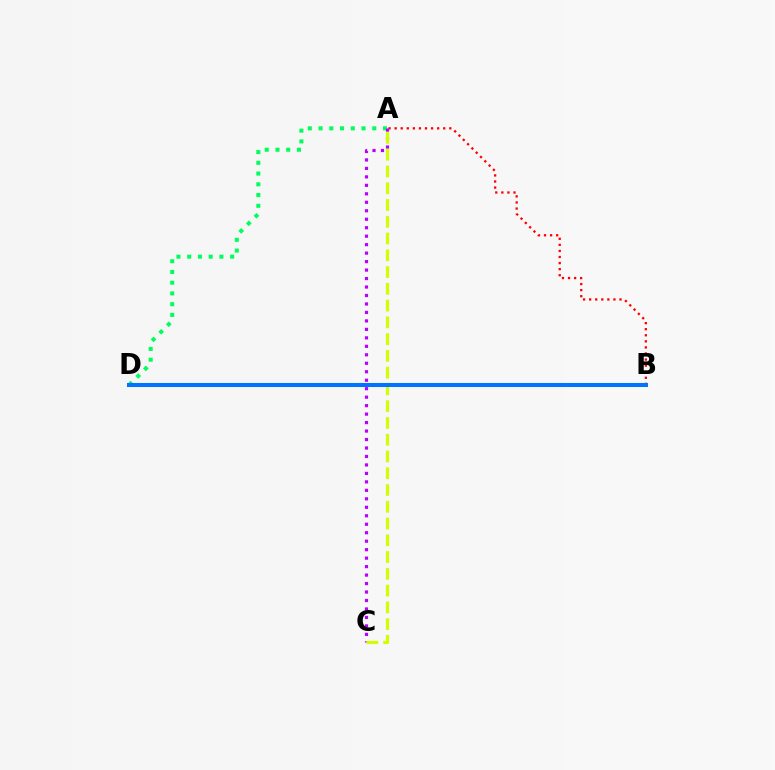{('A', 'B'): [{'color': '#ff0000', 'line_style': 'dotted', 'thickness': 1.65}], ('A', 'D'): [{'color': '#00ff5c', 'line_style': 'dotted', 'thickness': 2.92}], ('A', 'C'): [{'color': '#b900ff', 'line_style': 'dotted', 'thickness': 2.3}, {'color': '#d1ff00', 'line_style': 'dashed', 'thickness': 2.28}], ('B', 'D'): [{'color': '#0074ff', 'line_style': 'solid', 'thickness': 2.91}]}